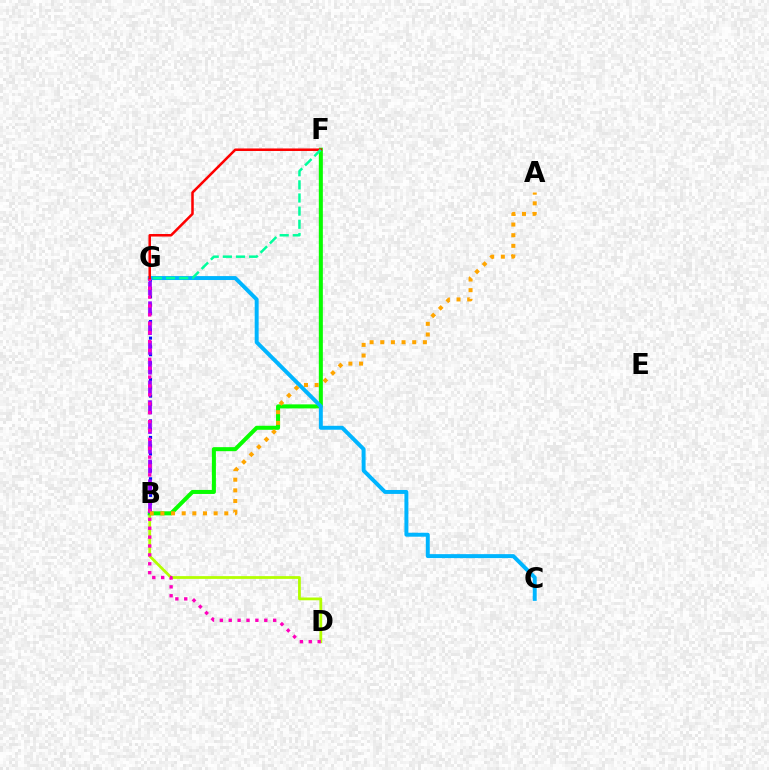{('B', 'D'): [{'color': '#b3ff00', 'line_style': 'solid', 'thickness': 1.99}], ('B', 'F'): [{'color': '#08ff00', 'line_style': 'solid', 'thickness': 2.9}], ('B', 'G'): [{'color': '#0010ff', 'line_style': 'dotted', 'thickness': 2.25}, {'color': '#9b00ff', 'line_style': 'dashed', 'thickness': 2.69}], ('C', 'G'): [{'color': '#00b5ff', 'line_style': 'solid', 'thickness': 2.84}], ('D', 'G'): [{'color': '#ff00bd', 'line_style': 'dotted', 'thickness': 2.42}], ('F', 'G'): [{'color': '#ff0000', 'line_style': 'solid', 'thickness': 1.82}, {'color': '#00ff9d', 'line_style': 'dashed', 'thickness': 1.78}], ('A', 'B'): [{'color': '#ffa500', 'line_style': 'dotted', 'thickness': 2.89}]}